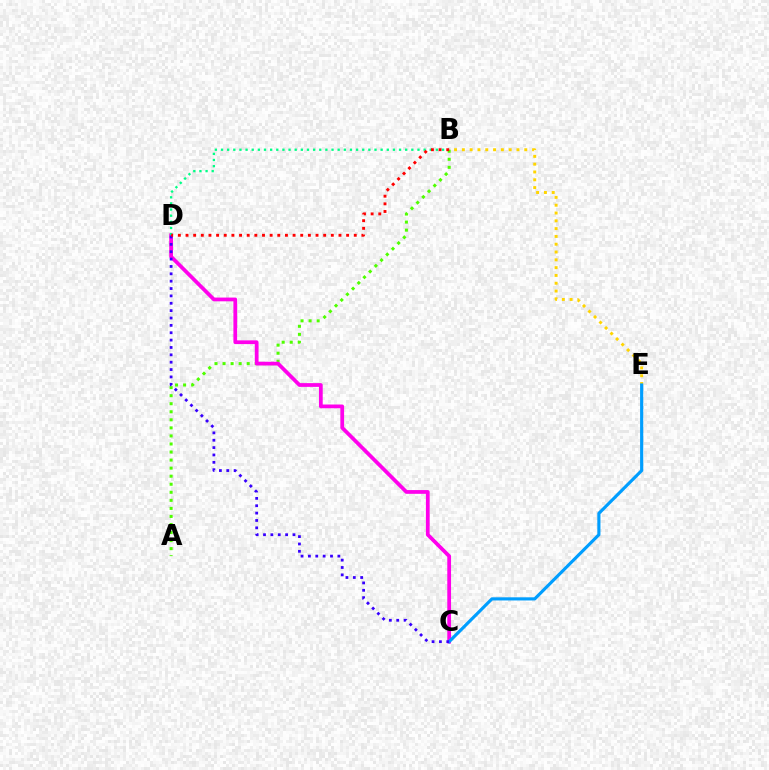{('A', 'B'): [{'color': '#4fff00', 'line_style': 'dotted', 'thickness': 2.19}], ('C', 'D'): [{'color': '#ff00ed', 'line_style': 'solid', 'thickness': 2.7}, {'color': '#3700ff', 'line_style': 'dotted', 'thickness': 2.0}], ('B', 'E'): [{'color': '#ffd500', 'line_style': 'dotted', 'thickness': 2.12}], ('B', 'D'): [{'color': '#00ff86', 'line_style': 'dotted', 'thickness': 1.67}, {'color': '#ff0000', 'line_style': 'dotted', 'thickness': 2.08}], ('C', 'E'): [{'color': '#009eff', 'line_style': 'solid', 'thickness': 2.27}]}